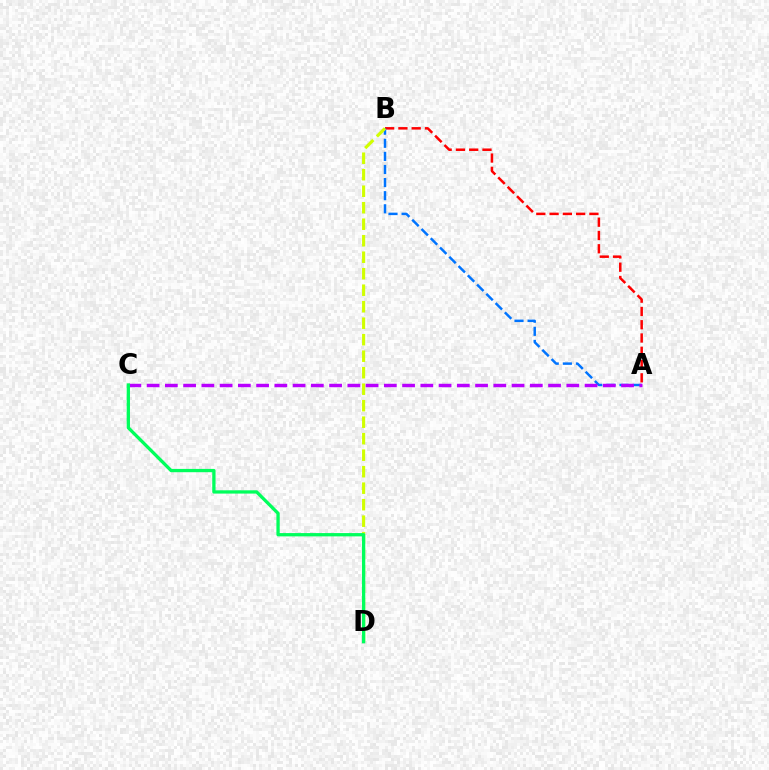{('A', 'B'): [{'color': '#ff0000', 'line_style': 'dashed', 'thickness': 1.8}, {'color': '#0074ff', 'line_style': 'dashed', 'thickness': 1.78}], ('B', 'D'): [{'color': '#d1ff00', 'line_style': 'dashed', 'thickness': 2.24}], ('A', 'C'): [{'color': '#b900ff', 'line_style': 'dashed', 'thickness': 2.48}], ('C', 'D'): [{'color': '#00ff5c', 'line_style': 'solid', 'thickness': 2.37}]}